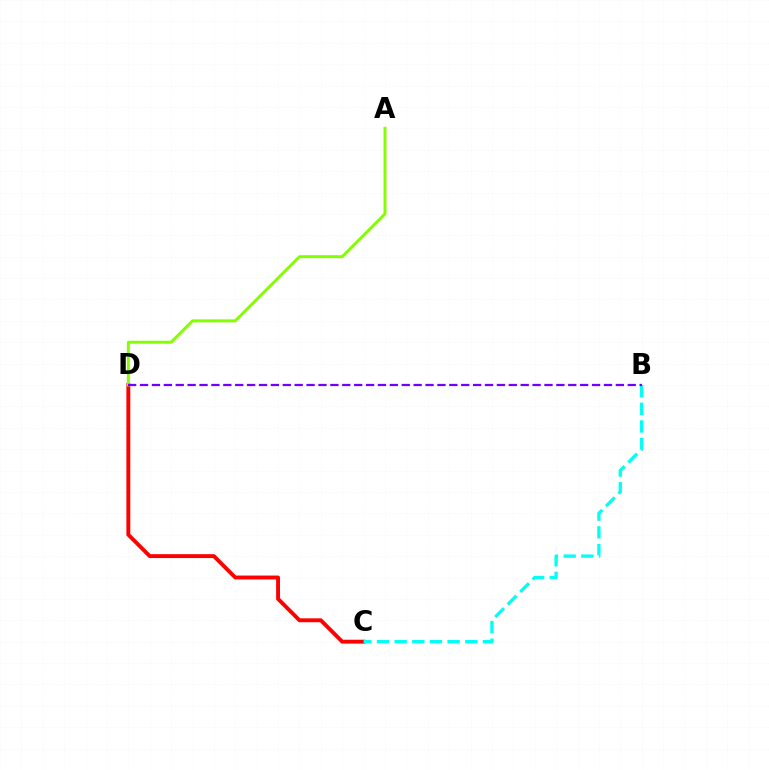{('C', 'D'): [{'color': '#ff0000', 'line_style': 'solid', 'thickness': 2.8}], ('A', 'D'): [{'color': '#84ff00', 'line_style': 'solid', 'thickness': 2.13}], ('B', 'C'): [{'color': '#00fff6', 'line_style': 'dashed', 'thickness': 2.4}], ('B', 'D'): [{'color': '#7200ff', 'line_style': 'dashed', 'thickness': 1.62}]}